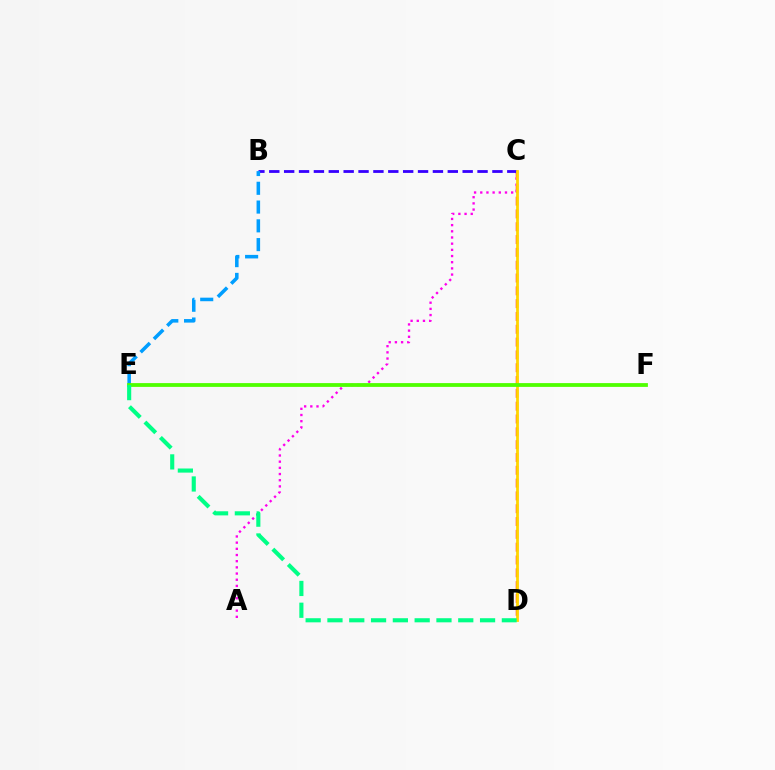{('C', 'D'): [{'color': '#ff0000', 'line_style': 'dashed', 'thickness': 1.74}, {'color': '#ffd500', 'line_style': 'solid', 'thickness': 2.01}], ('A', 'C'): [{'color': '#ff00ed', 'line_style': 'dotted', 'thickness': 1.68}], ('B', 'C'): [{'color': '#3700ff', 'line_style': 'dashed', 'thickness': 2.02}], ('B', 'E'): [{'color': '#009eff', 'line_style': 'dashed', 'thickness': 2.55}], ('E', 'F'): [{'color': '#4fff00', 'line_style': 'solid', 'thickness': 2.73}], ('D', 'E'): [{'color': '#00ff86', 'line_style': 'dashed', 'thickness': 2.96}]}